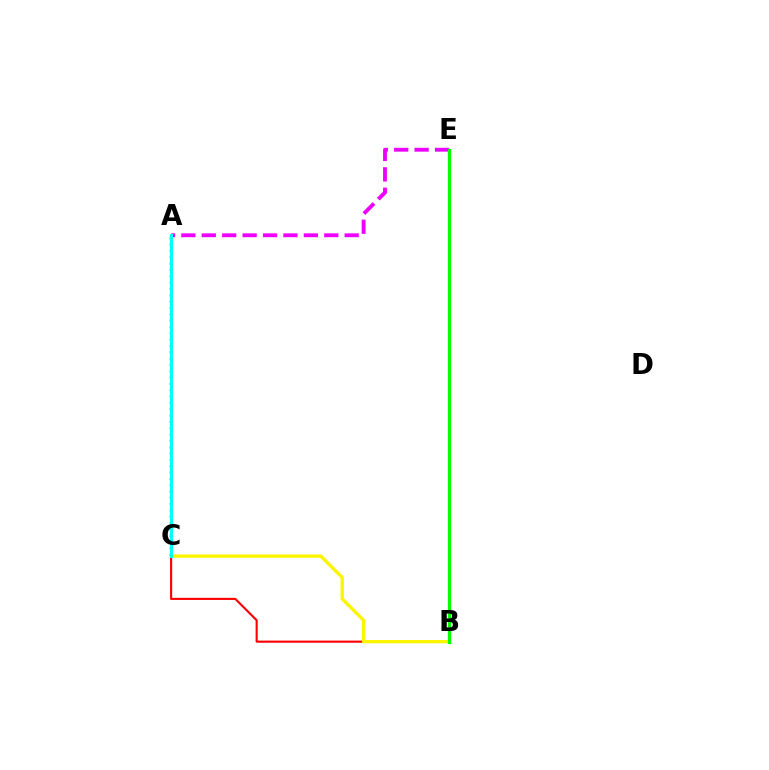{('B', 'C'): [{'color': '#ff0000', 'line_style': 'solid', 'thickness': 1.53}, {'color': '#fcf500', 'line_style': 'solid', 'thickness': 2.41}], ('A', 'E'): [{'color': '#ee00ff', 'line_style': 'dashed', 'thickness': 2.77}], ('B', 'E'): [{'color': '#08ff00', 'line_style': 'solid', 'thickness': 2.31}], ('A', 'C'): [{'color': '#0010ff', 'line_style': 'dotted', 'thickness': 1.72}, {'color': '#00fff6', 'line_style': 'solid', 'thickness': 2.17}]}